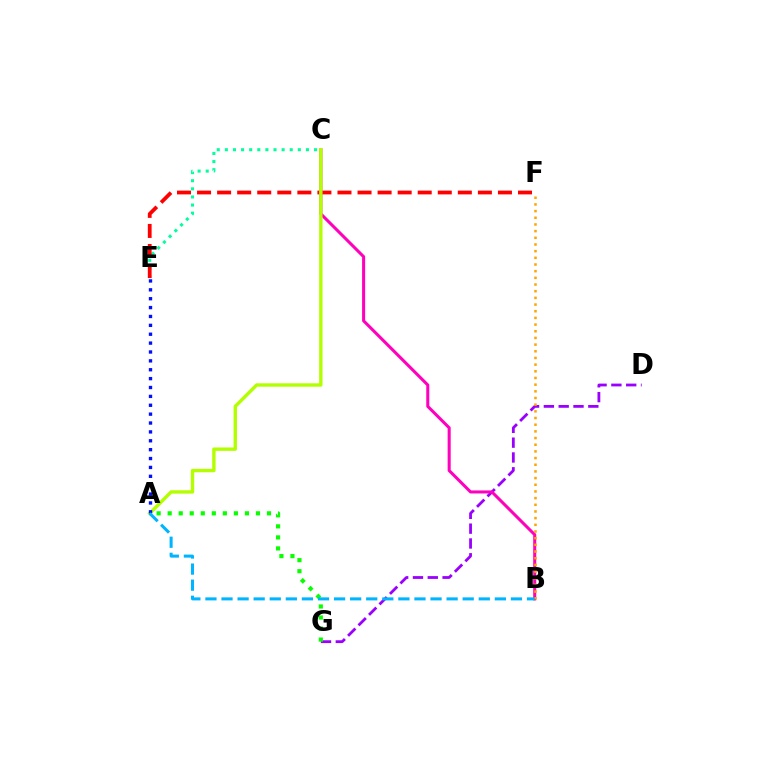{('D', 'G'): [{'color': '#9b00ff', 'line_style': 'dashed', 'thickness': 2.01}], ('C', 'E'): [{'color': '#00ff9d', 'line_style': 'dotted', 'thickness': 2.2}], ('E', 'F'): [{'color': '#ff0000', 'line_style': 'dashed', 'thickness': 2.73}], ('B', 'C'): [{'color': '#ff00bd', 'line_style': 'solid', 'thickness': 2.19}], ('A', 'G'): [{'color': '#08ff00', 'line_style': 'dotted', 'thickness': 3.0}], ('A', 'C'): [{'color': '#b3ff00', 'line_style': 'solid', 'thickness': 2.44}], ('B', 'F'): [{'color': '#ffa500', 'line_style': 'dotted', 'thickness': 1.81}], ('A', 'E'): [{'color': '#0010ff', 'line_style': 'dotted', 'thickness': 2.41}], ('A', 'B'): [{'color': '#00b5ff', 'line_style': 'dashed', 'thickness': 2.18}]}